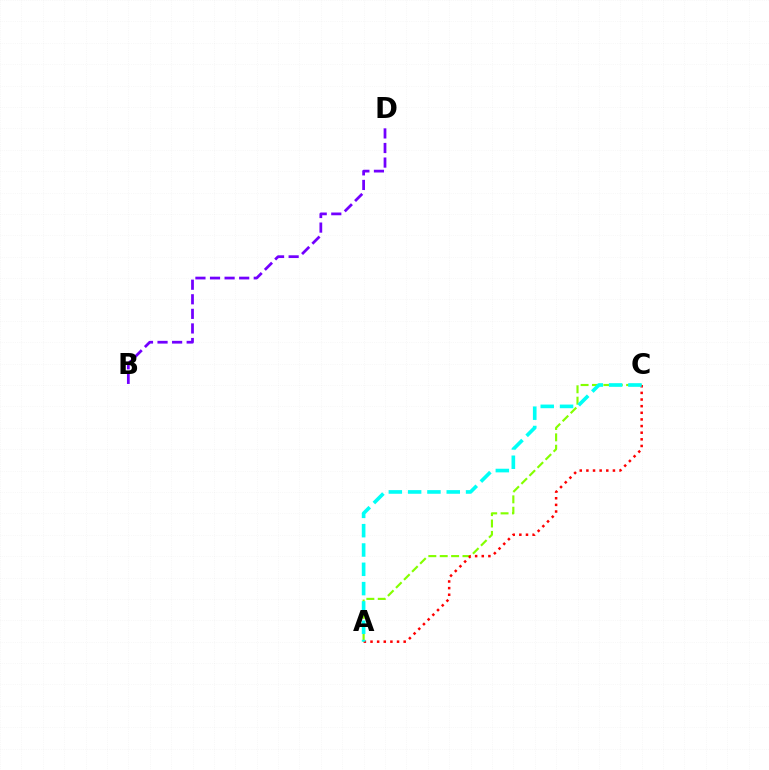{('B', 'D'): [{'color': '#7200ff', 'line_style': 'dashed', 'thickness': 1.98}], ('A', 'C'): [{'color': '#84ff00', 'line_style': 'dashed', 'thickness': 1.55}, {'color': '#ff0000', 'line_style': 'dotted', 'thickness': 1.8}, {'color': '#00fff6', 'line_style': 'dashed', 'thickness': 2.62}]}